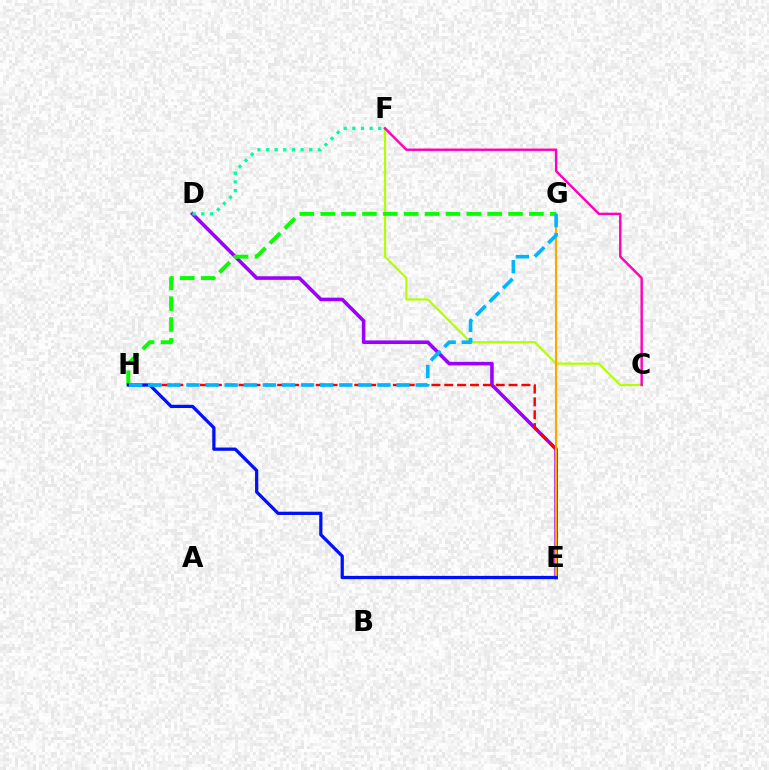{('D', 'E'): [{'color': '#9b00ff', 'line_style': 'solid', 'thickness': 2.58}], ('D', 'F'): [{'color': '#00ff9d', 'line_style': 'dotted', 'thickness': 2.35}], ('C', 'F'): [{'color': '#b3ff00', 'line_style': 'solid', 'thickness': 1.6}, {'color': '#ff00bd', 'line_style': 'solid', 'thickness': 1.74}], ('E', 'H'): [{'color': '#ff0000', 'line_style': 'dashed', 'thickness': 1.75}, {'color': '#0010ff', 'line_style': 'solid', 'thickness': 2.34}], ('E', 'G'): [{'color': '#ffa500', 'line_style': 'solid', 'thickness': 1.55}], ('G', 'H'): [{'color': '#08ff00', 'line_style': 'dashed', 'thickness': 2.84}, {'color': '#00b5ff', 'line_style': 'dashed', 'thickness': 2.59}]}